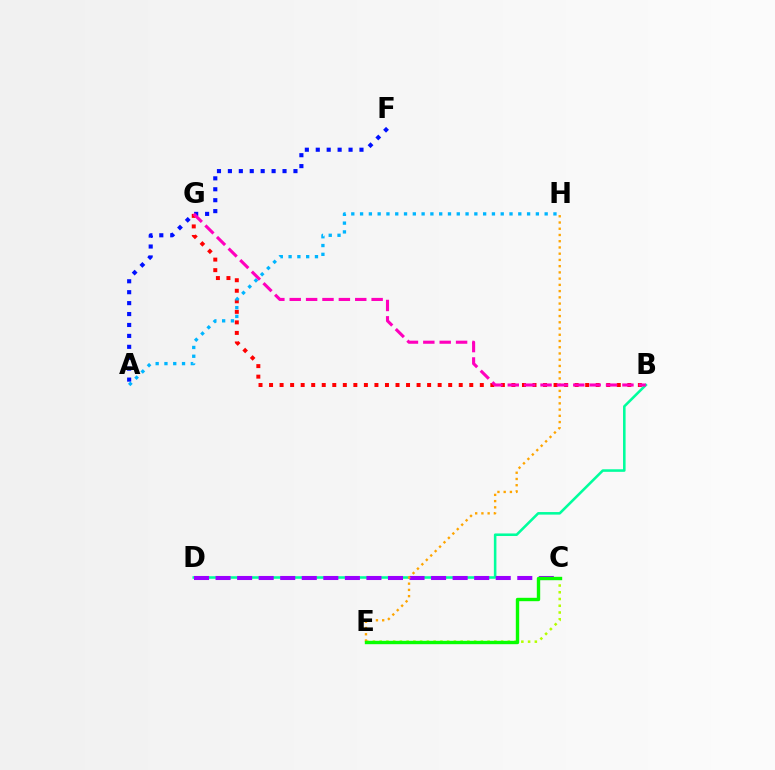{('B', 'D'): [{'color': '#00ff9d', 'line_style': 'solid', 'thickness': 1.84}], ('C', 'D'): [{'color': '#9b00ff', 'line_style': 'dashed', 'thickness': 2.93}], ('C', 'E'): [{'color': '#b3ff00', 'line_style': 'dotted', 'thickness': 1.83}, {'color': '#08ff00', 'line_style': 'solid', 'thickness': 2.43}], ('A', 'F'): [{'color': '#0010ff', 'line_style': 'dotted', 'thickness': 2.97}], ('E', 'H'): [{'color': '#ffa500', 'line_style': 'dotted', 'thickness': 1.69}], ('B', 'G'): [{'color': '#ff0000', 'line_style': 'dotted', 'thickness': 2.86}, {'color': '#ff00bd', 'line_style': 'dashed', 'thickness': 2.23}], ('A', 'H'): [{'color': '#00b5ff', 'line_style': 'dotted', 'thickness': 2.39}]}